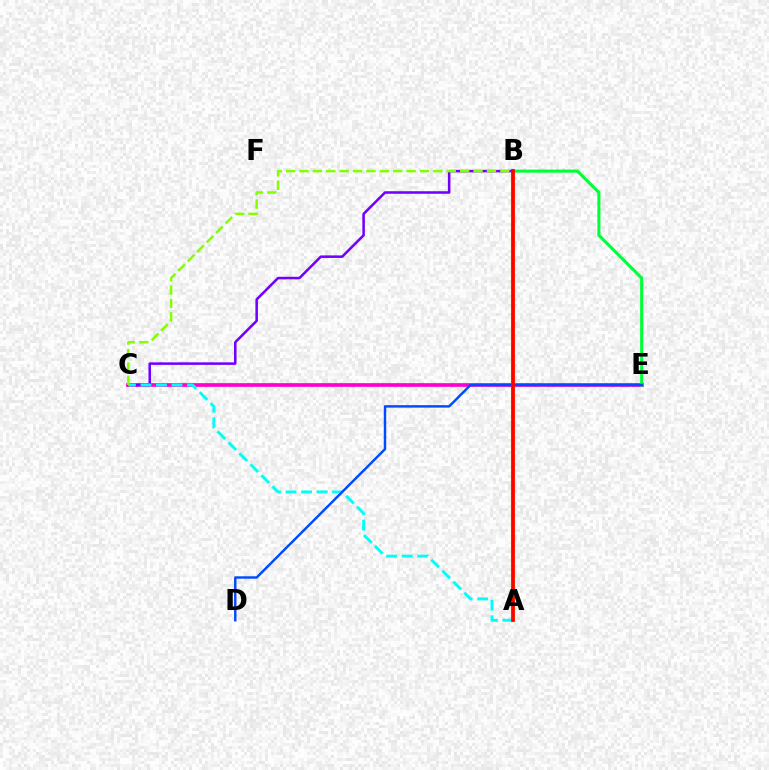{('C', 'E'): [{'color': '#ff00cf', 'line_style': 'solid', 'thickness': 2.66}], ('A', 'B'): [{'color': '#ffbd00', 'line_style': 'solid', 'thickness': 2.96}, {'color': '#ff0000', 'line_style': 'solid', 'thickness': 2.65}], ('B', 'C'): [{'color': '#7200ff', 'line_style': 'solid', 'thickness': 1.83}, {'color': '#84ff00', 'line_style': 'dashed', 'thickness': 1.82}], ('B', 'E'): [{'color': '#00ff39', 'line_style': 'solid', 'thickness': 2.21}], ('A', 'C'): [{'color': '#00fff6', 'line_style': 'dashed', 'thickness': 2.11}], ('D', 'E'): [{'color': '#004bff', 'line_style': 'solid', 'thickness': 1.76}]}